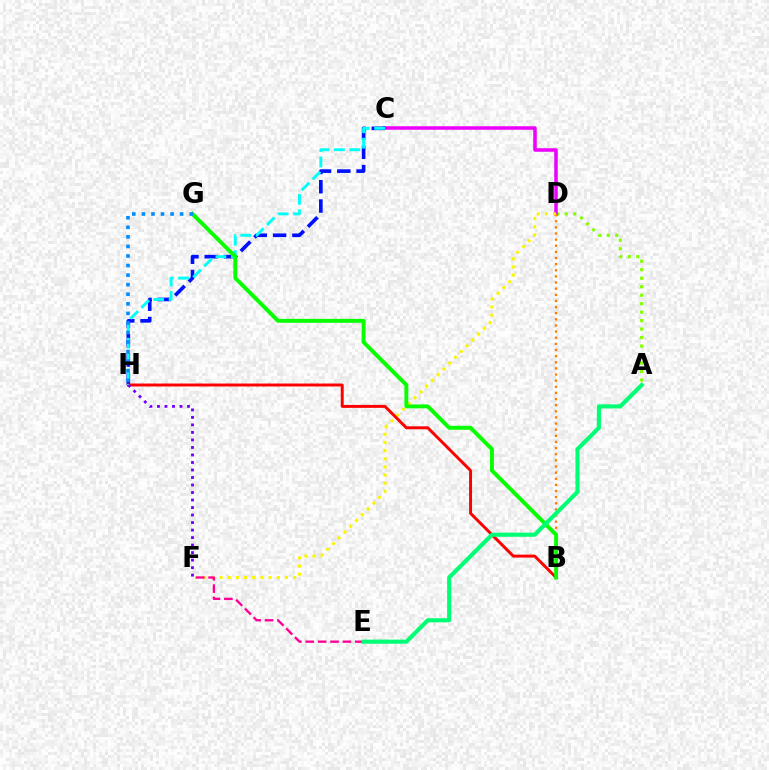{('A', 'D'): [{'color': '#84ff00', 'line_style': 'dotted', 'thickness': 2.3}], ('C', 'D'): [{'color': '#ee00ff', 'line_style': 'solid', 'thickness': 2.53}], ('C', 'H'): [{'color': '#0010ff', 'line_style': 'dashed', 'thickness': 2.62}, {'color': '#00fff6', 'line_style': 'dashed', 'thickness': 2.09}], ('B', 'D'): [{'color': '#ff7c00', 'line_style': 'dotted', 'thickness': 1.67}], ('D', 'F'): [{'color': '#fcf500', 'line_style': 'dotted', 'thickness': 2.22}], ('B', 'H'): [{'color': '#ff0000', 'line_style': 'solid', 'thickness': 2.12}], ('B', 'G'): [{'color': '#08ff00', 'line_style': 'solid', 'thickness': 2.82}], ('E', 'F'): [{'color': '#ff0094', 'line_style': 'dashed', 'thickness': 1.68}], ('G', 'H'): [{'color': '#008cff', 'line_style': 'dotted', 'thickness': 2.6}], ('A', 'E'): [{'color': '#00ff74', 'line_style': 'solid', 'thickness': 2.97}], ('F', 'H'): [{'color': '#7200ff', 'line_style': 'dotted', 'thickness': 2.04}]}